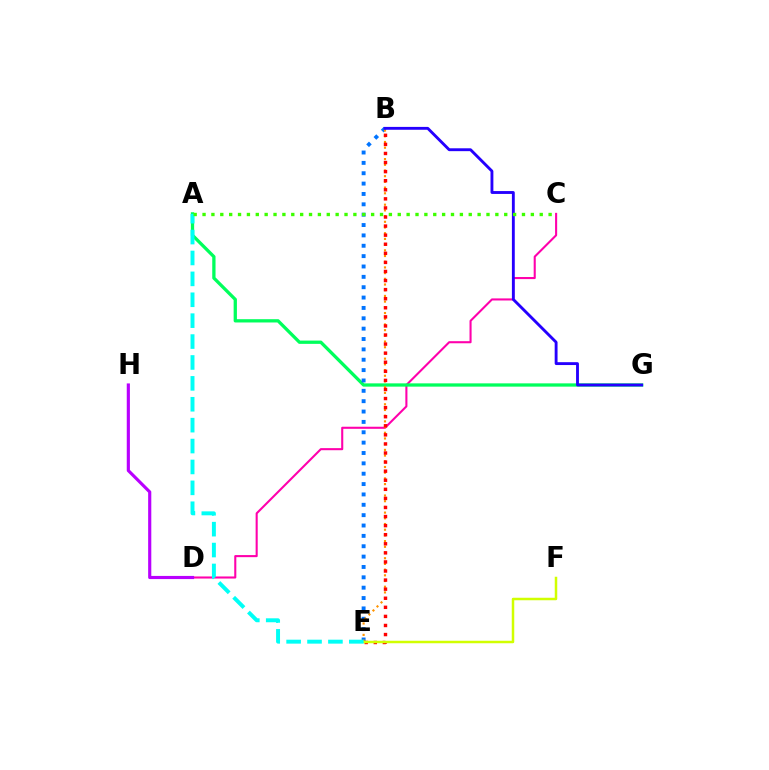{('C', 'D'): [{'color': '#ff00ac', 'line_style': 'solid', 'thickness': 1.5}], ('A', 'G'): [{'color': '#00ff5c', 'line_style': 'solid', 'thickness': 2.36}], ('B', 'E'): [{'color': '#0074ff', 'line_style': 'dotted', 'thickness': 2.82}, {'color': '#ff9400', 'line_style': 'dotted', 'thickness': 1.55}, {'color': '#ff0000', 'line_style': 'dotted', 'thickness': 2.47}], ('D', 'H'): [{'color': '#b900ff', 'line_style': 'solid', 'thickness': 2.27}], ('E', 'F'): [{'color': '#d1ff00', 'line_style': 'solid', 'thickness': 1.8}], ('A', 'E'): [{'color': '#00fff6', 'line_style': 'dashed', 'thickness': 2.84}], ('B', 'G'): [{'color': '#2500ff', 'line_style': 'solid', 'thickness': 2.06}], ('A', 'C'): [{'color': '#3dff00', 'line_style': 'dotted', 'thickness': 2.41}]}